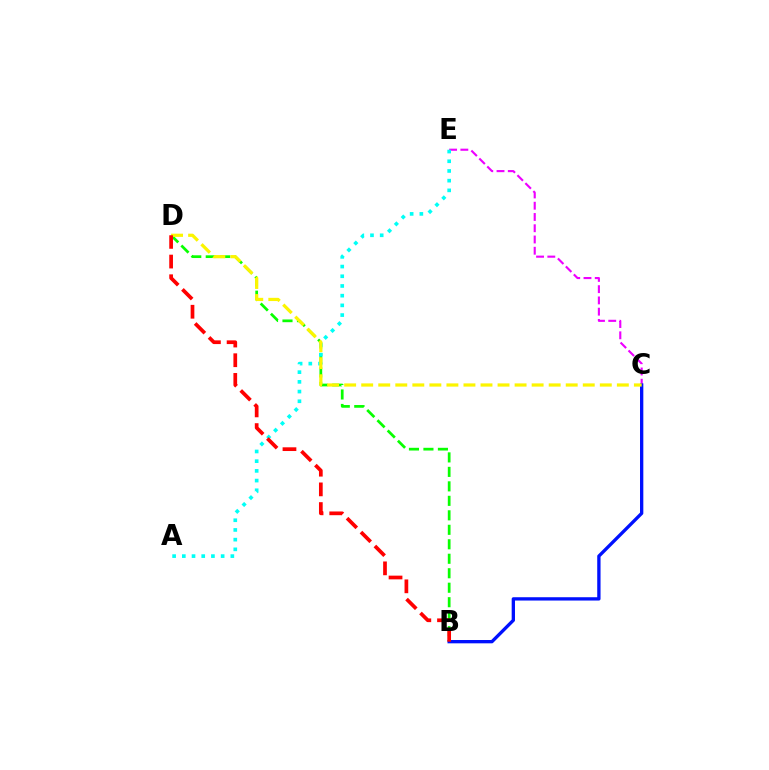{('C', 'E'): [{'color': '#ee00ff', 'line_style': 'dashed', 'thickness': 1.53}], ('B', 'D'): [{'color': '#08ff00', 'line_style': 'dashed', 'thickness': 1.97}, {'color': '#ff0000', 'line_style': 'dashed', 'thickness': 2.67}], ('A', 'E'): [{'color': '#00fff6', 'line_style': 'dotted', 'thickness': 2.64}], ('B', 'C'): [{'color': '#0010ff', 'line_style': 'solid', 'thickness': 2.39}], ('C', 'D'): [{'color': '#fcf500', 'line_style': 'dashed', 'thickness': 2.32}]}